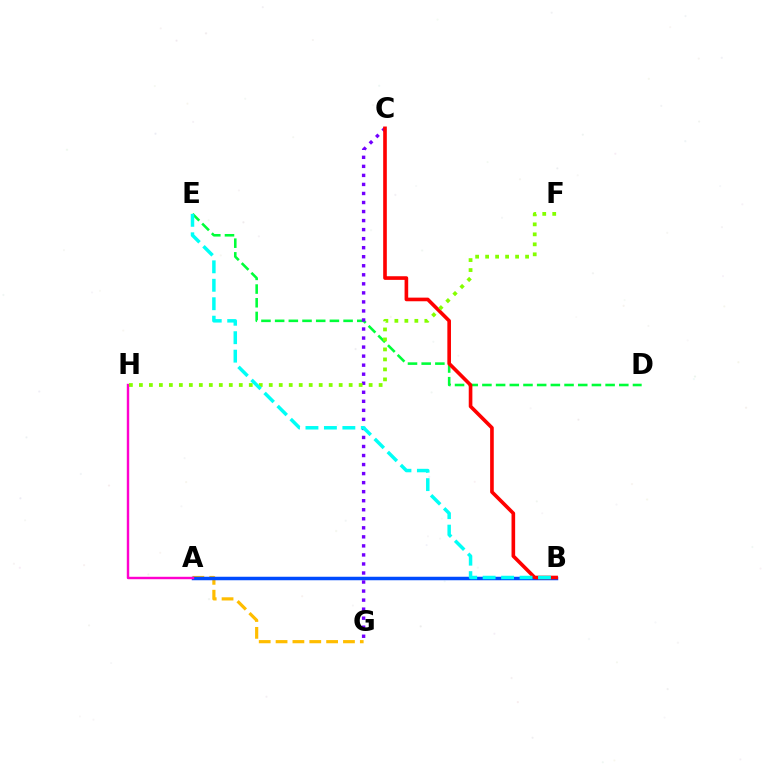{('A', 'G'): [{'color': '#ffbd00', 'line_style': 'dashed', 'thickness': 2.29}], ('A', 'B'): [{'color': '#004bff', 'line_style': 'solid', 'thickness': 2.52}], ('D', 'E'): [{'color': '#00ff39', 'line_style': 'dashed', 'thickness': 1.86}], ('C', 'G'): [{'color': '#7200ff', 'line_style': 'dotted', 'thickness': 2.46}], ('A', 'H'): [{'color': '#ff00cf', 'line_style': 'solid', 'thickness': 1.75}], ('B', 'C'): [{'color': '#ff0000', 'line_style': 'solid', 'thickness': 2.61}], ('F', 'H'): [{'color': '#84ff00', 'line_style': 'dotted', 'thickness': 2.71}], ('B', 'E'): [{'color': '#00fff6', 'line_style': 'dashed', 'thickness': 2.51}]}